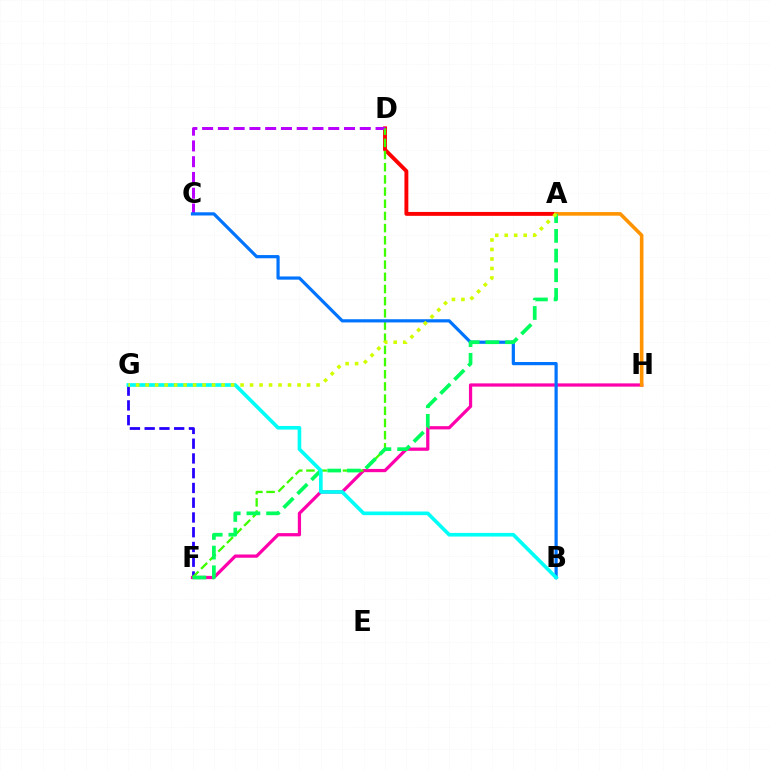{('F', 'G'): [{'color': '#2500ff', 'line_style': 'dashed', 'thickness': 2.0}], ('A', 'D'): [{'color': '#ff0000', 'line_style': 'solid', 'thickness': 2.8}], ('F', 'H'): [{'color': '#ff00ac', 'line_style': 'solid', 'thickness': 2.33}], ('C', 'D'): [{'color': '#b900ff', 'line_style': 'dashed', 'thickness': 2.14}], ('A', 'H'): [{'color': '#ff9400', 'line_style': 'solid', 'thickness': 2.59}], ('D', 'F'): [{'color': '#3dff00', 'line_style': 'dashed', 'thickness': 1.65}], ('B', 'C'): [{'color': '#0074ff', 'line_style': 'solid', 'thickness': 2.3}], ('A', 'F'): [{'color': '#00ff5c', 'line_style': 'dashed', 'thickness': 2.68}], ('B', 'G'): [{'color': '#00fff6', 'line_style': 'solid', 'thickness': 2.62}], ('A', 'G'): [{'color': '#d1ff00', 'line_style': 'dotted', 'thickness': 2.58}]}